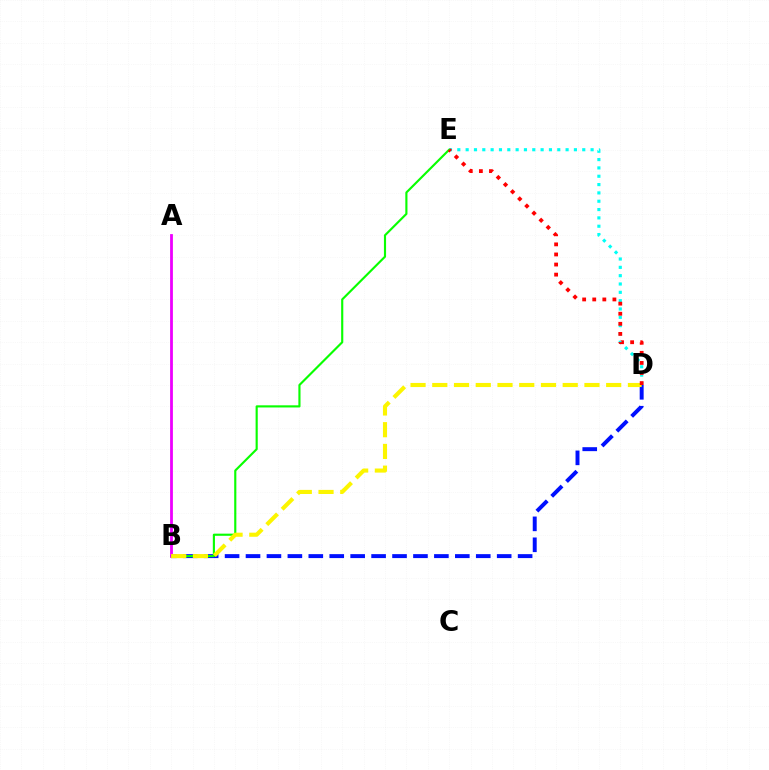{('D', 'E'): [{'color': '#00fff6', 'line_style': 'dotted', 'thickness': 2.26}, {'color': '#ff0000', 'line_style': 'dotted', 'thickness': 2.74}], ('B', 'D'): [{'color': '#0010ff', 'line_style': 'dashed', 'thickness': 2.84}, {'color': '#fcf500', 'line_style': 'dashed', 'thickness': 2.95}], ('B', 'E'): [{'color': '#08ff00', 'line_style': 'solid', 'thickness': 1.54}], ('A', 'B'): [{'color': '#ee00ff', 'line_style': 'solid', 'thickness': 2.01}]}